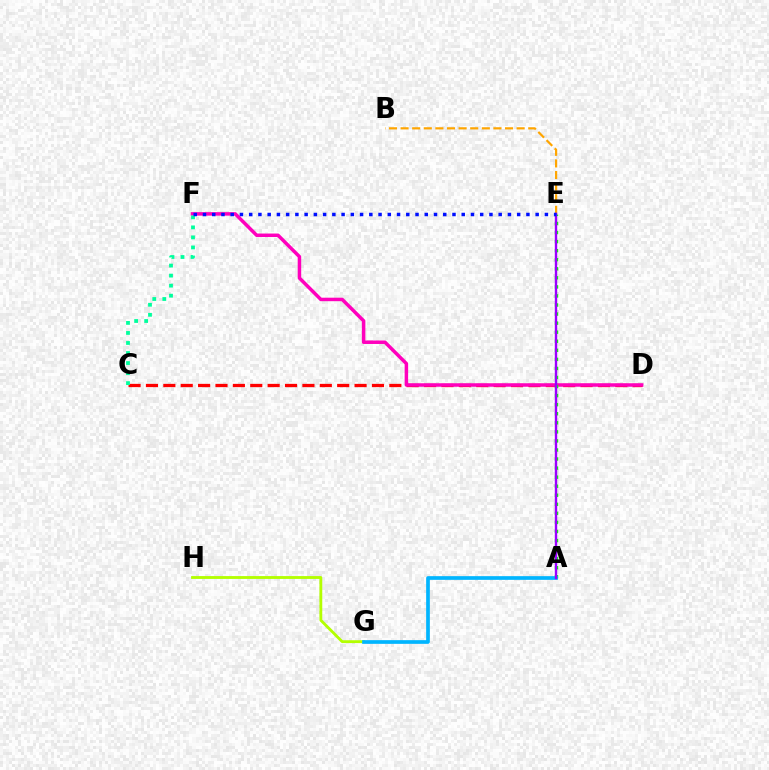{('C', 'D'): [{'color': '#ff0000', 'line_style': 'dashed', 'thickness': 2.36}], ('B', 'E'): [{'color': '#ffa500', 'line_style': 'dashed', 'thickness': 1.58}], ('D', 'F'): [{'color': '#ff00bd', 'line_style': 'solid', 'thickness': 2.51}], ('A', 'E'): [{'color': '#08ff00', 'line_style': 'dotted', 'thickness': 2.46}, {'color': '#9b00ff', 'line_style': 'solid', 'thickness': 1.73}], ('C', 'F'): [{'color': '#00ff9d', 'line_style': 'dotted', 'thickness': 2.73}], ('G', 'H'): [{'color': '#b3ff00', 'line_style': 'solid', 'thickness': 2.05}], ('A', 'G'): [{'color': '#00b5ff', 'line_style': 'solid', 'thickness': 2.66}], ('E', 'F'): [{'color': '#0010ff', 'line_style': 'dotted', 'thickness': 2.51}]}